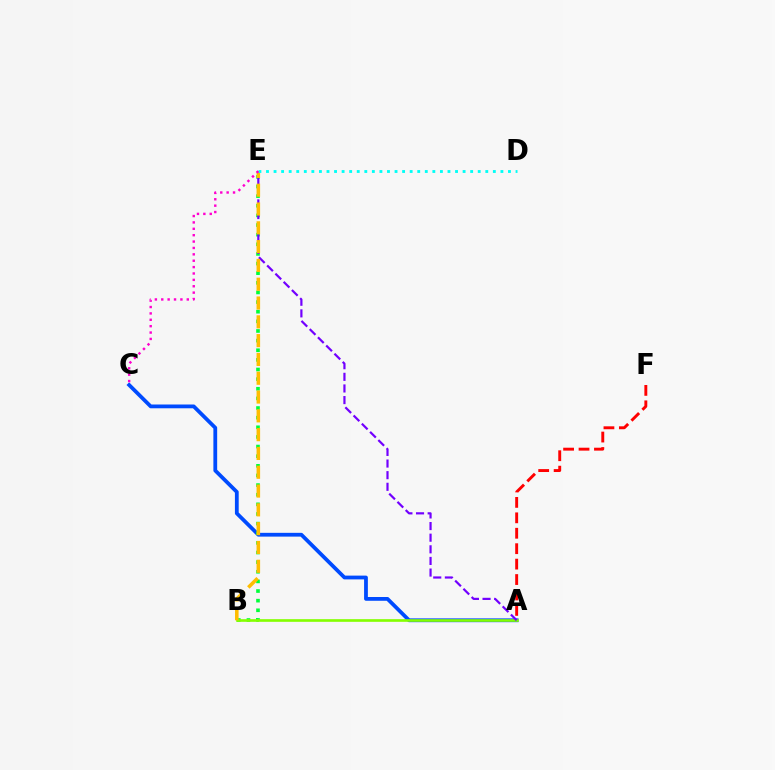{('A', 'F'): [{'color': '#ff0000', 'line_style': 'dashed', 'thickness': 2.1}], ('A', 'C'): [{'color': '#004bff', 'line_style': 'solid', 'thickness': 2.72}], ('B', 'E'): [{'color': '#00ff39', 'line_style': 'dotted', 'thickness': 2.62}, {'color': '#ffbd00', 'line_style': 'dashed', 'thickness': 2.55}], ('A', 'B'): [{'color': '#84ff00', 'line_style': 'solid', 'thickness': 1.92}], ('A', 'E'): [{'color': '#7200ff', 'line_style': 'dashed', 'thickness': 1.58}], ('D', 'E'): [{'color': '#00fff6', 'line_style': 'dotted', 'thickness': 2.05}], ('C', 'E'): [{'color': '#ff00cf', 'line_style': 'dotted', 'thickness': 1.73}]}